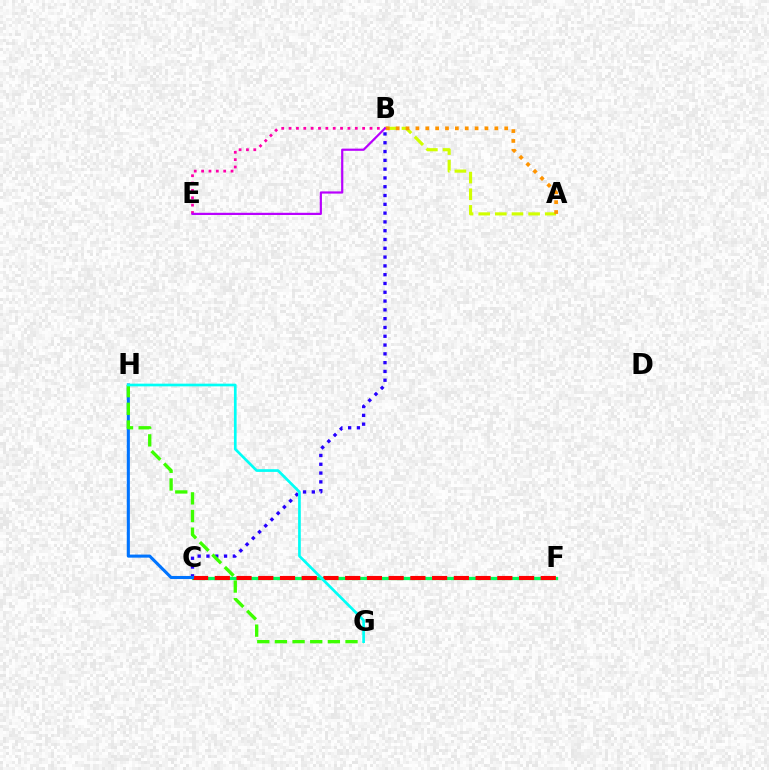{('A', 'B'): [{'color': '#d1ff00', 'line_style': 'dashed', 'thickness': 2.26}, {'color': '#ff9400', 'line_style': 'dotted', 'thickness': 2.68}], ('B', 'E'): [{'color': '#ff00ac', 'line_style': 'dotted', 'thickness': 2.0}, {'color': '#b900ff', 'line_style': 'solid', 'thickness': 1.58}], ('C', 'F'): [{'color': '#00ff5c', 'line_style': 'solid', 'thickness': 2.34}, {'color': '#ff0000', 'line_style': 'dashed', 'thickness': 2.95}], ('B', 'C'): [{'color': '#2500ff', 'line_style': 'dotted', 'thickness': 2.39}], ('C', 'H'): [{'color': '#0074ff', 'line_style': 'solid', 'thickness': 2.21}], ('G', 'H'): [{'color': '#3dff00', 'line_style': 'dashed', 'thickness': 2.4}, {'color': '#00fff6', 'line_style': 'solid', 'thickness': 1.93}]}